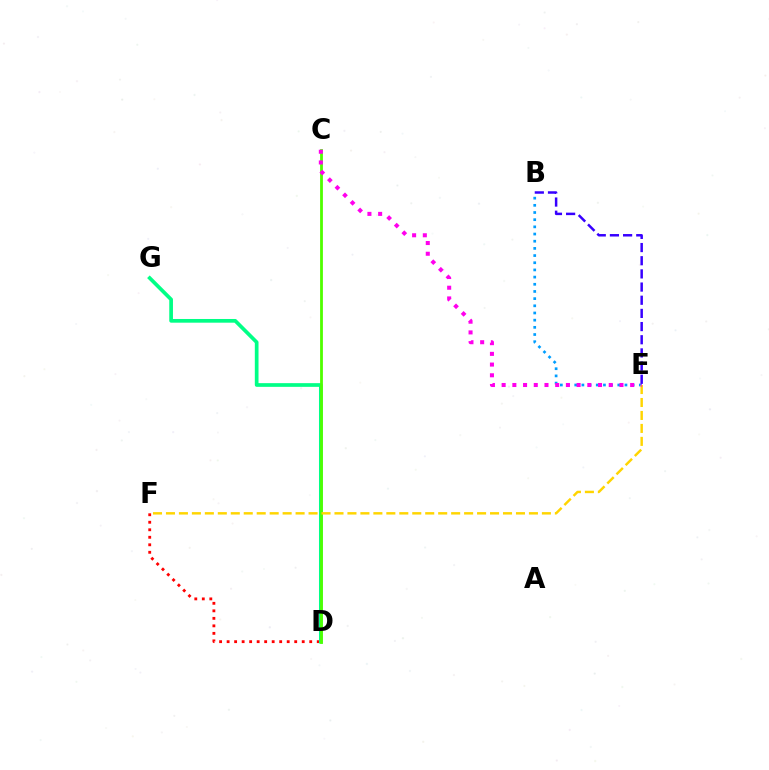{('D', 'F'): [{'color': '#ff0000', 'line_style': 'dotted', 'thickness': 2.04}], ('D', 'G'): [{'color': '#00ff86', 'line_style': 'solid', 'thickness': 2.66}], ('B', 'E'): [{'color': '#009eff', 'line_style': 'dotted', 'thickness': 1.95}, {'color': '#3700ff', 'line_style': 'dashed', 'thickness': 1.79}], ('C', 'D'): [{'color': '#4fff00', 'line_style': 'solid', 'thickness': 2.02}], ('E', 'F'): [{'color': '#ffd500', 'line_style': 'dashed', 'thickness': 1.76}], ('C', 'E'): [{'color': '#ff00ed', 'line_style': 'dotted', 'thickness': 2.91}]}